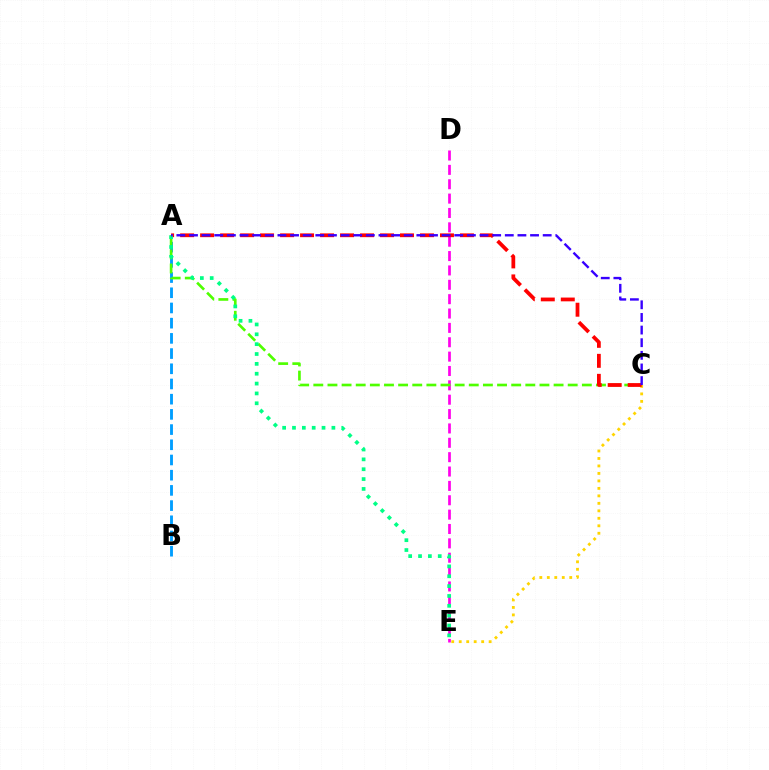{('A', 'B'): [{'color': '#009eff', 'line_style': 'dashed', 'thickness': 2.07}], ('D', 'E'): [{'color': '#ff00ed', 'line_style': 'dashed', 'thickness': 1.95}], ('A', 'C'): [{'color': '#4fff00', 'line_style': 'dashed', 'thickness': 1.92}, {'color': '#ff0000', 'line_style': 'dashed', 'thickness': 2.72}, {'color': '#3700ff', 'line_style': 'dashed', 'thickness': 1.72}], ('C', 'E'): [{'color': '#ffd500', 'line_style': 'dotted', 'thickness': 2.03}], ('A', 'E'): [{'color': '#00ff86', 'line_style': 'dotted', 'thickness': 2.68}]}